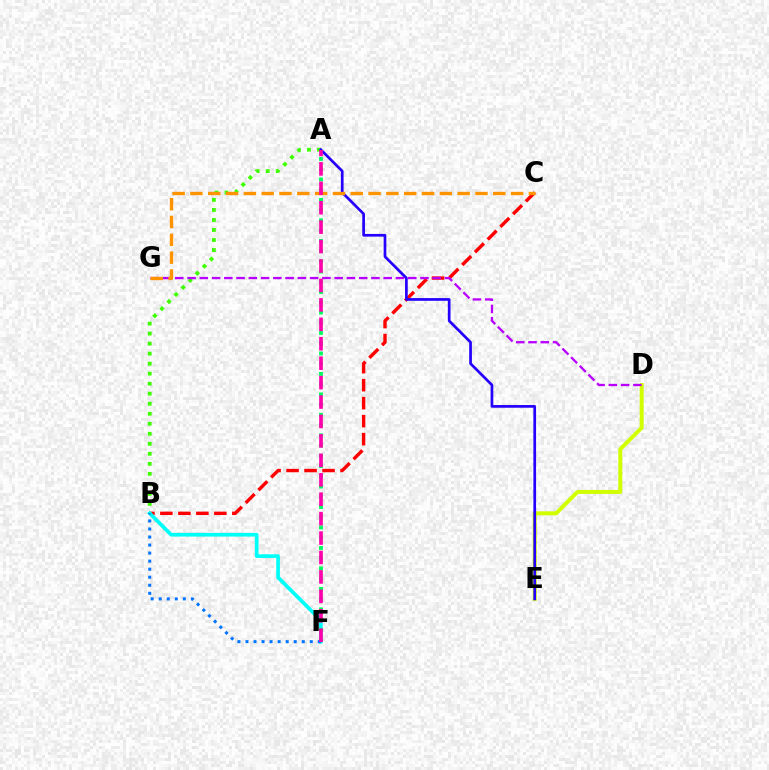{('B', 'C'): [{'color': '#ff0000', 'line_style': 'dashed', 'thickness': 2.44}], ('A', 'B'): [{'color': '#3dff00', 'line_style': 'dotted', 'thickness': 2.72}], ('B', 'F'): [{'color': '#00fff6', 'line_style': 'solid', 'thickness': 2.66}, {'color': '#0074ff', 'line_style': 'dotted', 'thickness': 2.18}], ('D', 'E'): [{'color': '#d1ff00', 'line_style': 'solid', 'thickness': 2.86}], ('A', 'E'): [{'color': '#2500ff', 'line_style': 'solid', 'thickness': 1.95}], ('D', 'G'): [{'color': '#b900ff', 'line_style': 'dashed', 'thickness': 1.67}], ('C', 'G'): [{'color': '#ff9400', 'line_style': 'dashed', 'thickness': 2.42}], ('A', 'F'): [{'color': '#00ff5c', 'line_style': 'dotted', 'thickness': 2.78}, {'color': '#ff00ac', 'line_style': 'dashed', 'thickness': 2.64}]}